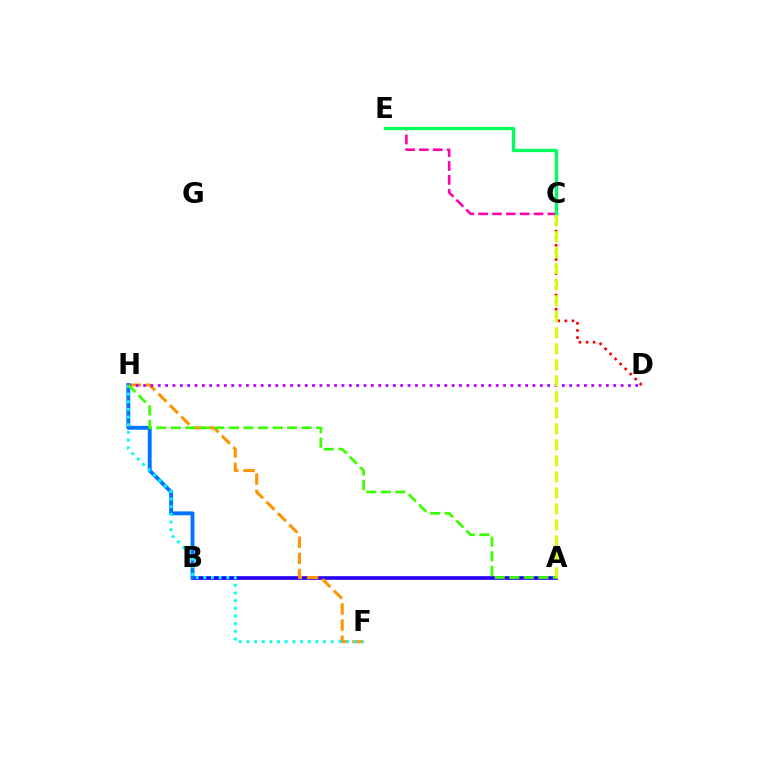{('A', 'B'): [{'color': '#2500ff', 'line_style': 'solid', 'thickness': 2.62}], ('C', 'D'): [{'color': '#ff0000', 'line_style': 'dotted', 'thickness': 1.93}], ('C', 'E'): [{'color': '#ff00ac', 'line_style': 'dashed', 'thickness': 1.88}, {'color': '#00ff5c', 'line_style': 'solid', 'thickness': 2.41}], ('F', 'H'): [{'color': '#ff9400', 'line_style': 'dashed', 'thickness': 2.2}, {'color': '#00fff6', 'line_style': 'dotted', 'thickness': 2.08}], ('B', 'H'): [{'color': '#0074ff', 'line_style': 'solid', 'thickness': 2.8}], ('D', 'H'): [{'color': '#b900ff', 'line_style': 'dotted', 'thickness': 2.0}], ('A', 'C'): [{'color': '#d1ff00', 'line_style': 'dashed', 'thickness': 2.17}], ('A', 'H'): [{'color': '#3dff00', 'line_style': 'dashed', 'thickness': 1.97}]}